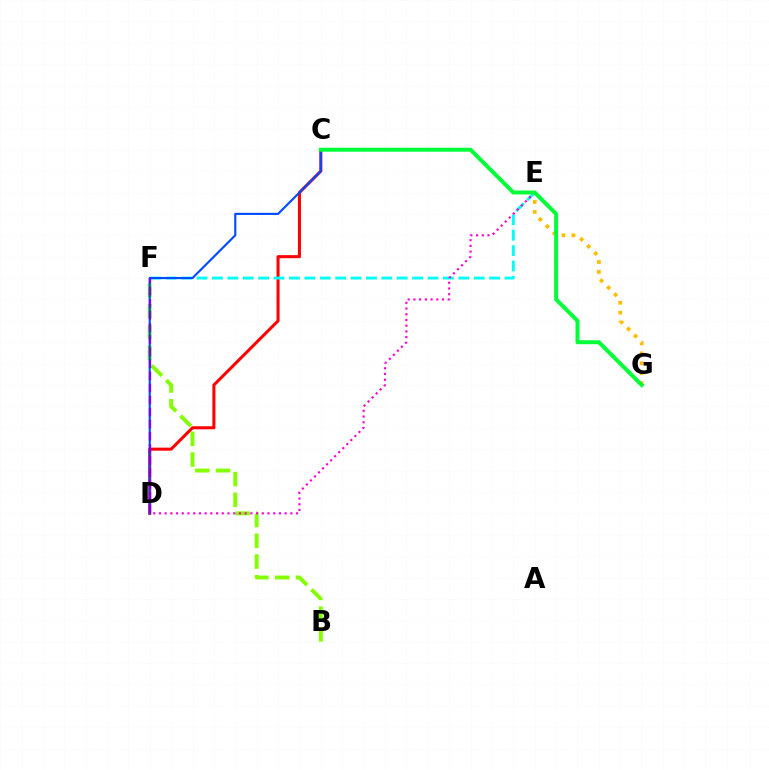{('B', 'F'): [{'color': '#84ff00', 'line_style': 'dashed', 'thickness': 2.82}], ('C', 'D'): [{'color': '#ff0000', 'line_style': 'solid', 'thickness': 2.2}, {'color': '#004bff', 'line_style': 'solid', 'thickness': 1.53}], ('E', 'F'): [{'color': '#00fff6', 'line_style': 'dashed', 'thickness': 2.09}], ('D', 'E'): [{'color': '#ff00cf', 'line_style': 'dotted', 'thickness': 1.55}], ('E', 'G'): [{'color': '#ffbd00', 'line_style': 'dotted', 'thickness': 2.69}], ('D', 'F'): [{'color': '#7200ff', 'line_style': 'dashed', 'thickness': 1.64}], ('C', 'G'): [{'color': '#00ff39', 'line_style': 'solid', 'thickness': 2.86}]}